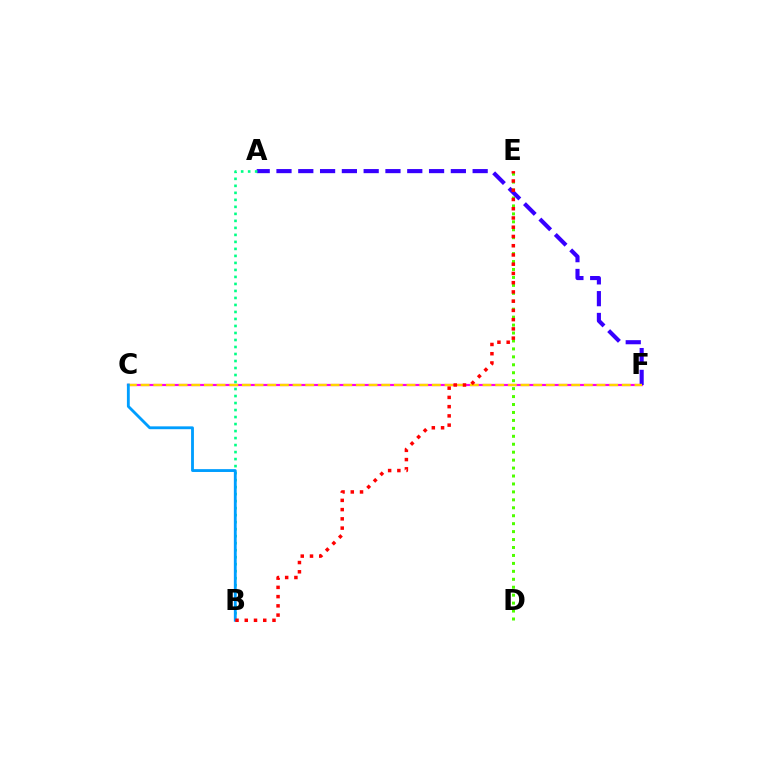{('C', 'F'): [{'color': '#ff00ed', 'line_style': 'solid', 'thickness': 1.59}, {'color': '#ffd500', 'line_style': 'dashed', 'thickness': 1.72}], ('D', 'E'): [{'color': '#4fff00', 'line_style': 'dotted', 'thickness': 2.16}], ('A', 'F'): [{'color': '#3700ff', 'line_style': 'dashed', 'thickness': 2.96}], ('A', 'B'): [{'color': '#00ff86', 'line_style': 'dotted', 'thickness': 1.9}], ('B', 'C'): [{'color': '#009eff', 'line_style': 'solid', 'thickness': 2.05}], ('B', 'E'): [{'color': '#ff0000', 'line_style': 'dotted', 'thickness': 2.51}]}